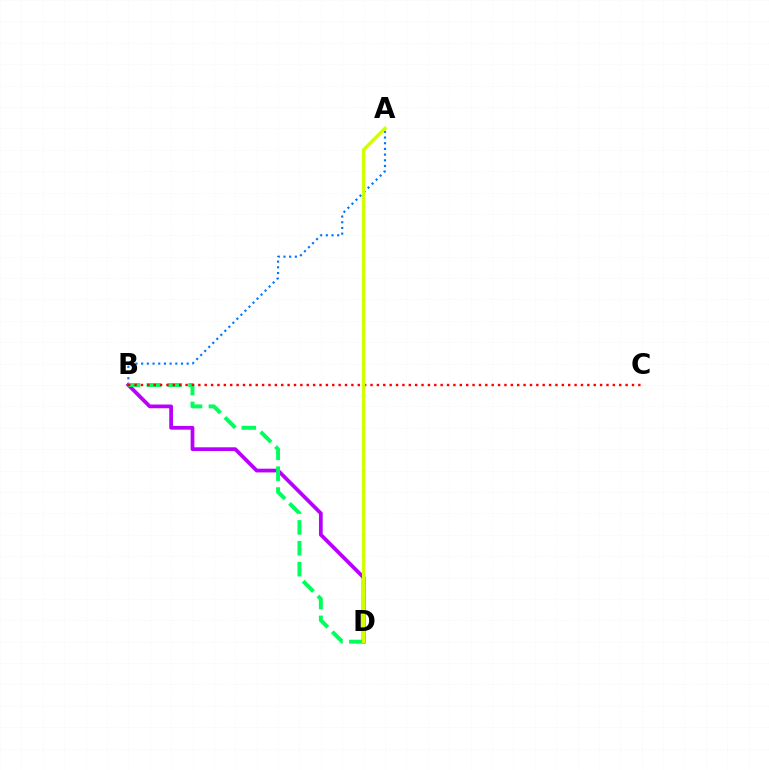{('A', 'B'): [{'color': '#0074ff', 'line_style': 'dotted', 'thickness': 1.55}], ('B', 'D'): [{'color': '#b900ff', 'line_style': 'solid', 'thickness': 2.7}, {'color': '#00ff5c', 'line_style': 'dashed', 'thickness': 2.84}], ('B', 'C'): [{'color': '#ff0000', 'line_style': 'dotted', 'thickness': 1.73}], ('A', 'D'): [{'color': '#d1ff00', 'line_style': 'solid', 'thickness': 2.41}]}